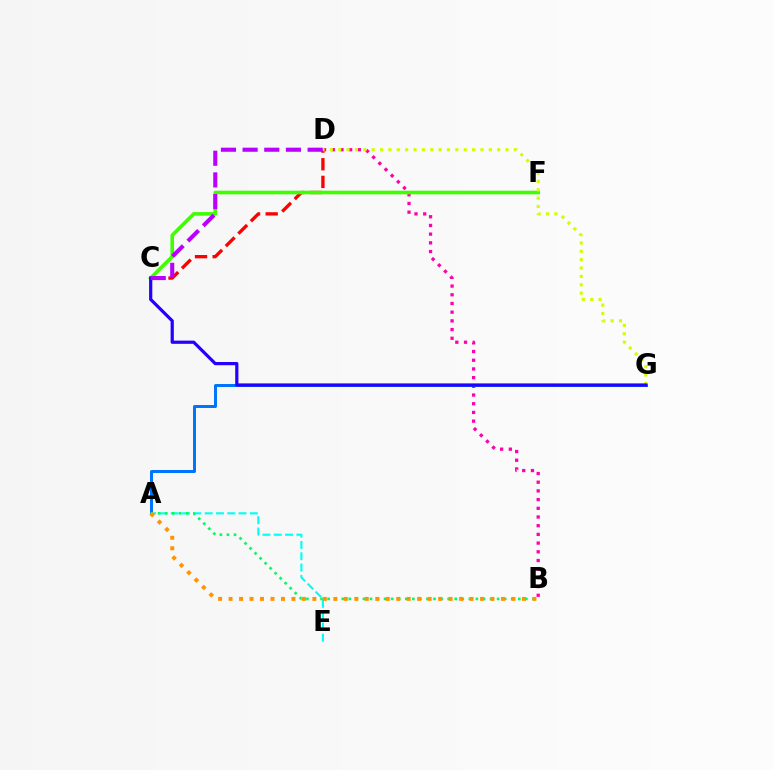{('B', 'D'): [{'color': '#ff00ac', 'line_style': 'dotted', 'thickness': 2.36}], ('A', 'E'): [{'color': '#00fff6', 'line_style': 'dashed', 'thickness': 1.54}], ('C', 'D'): [{'color': '#ff0000', 'line_style': 'dashed', 'thickness': 2.4}, {'color': '#b900ff', 'line_style': 'dashed', 'thickness': 2.94}], ('A', 'G'): [{'color': '#0074ff', 'line_style': 'solid', 'thickness': 2.15}], ('C', 'F'): [{'color': '#3dff00', 'line_style': 'solid', 'thickness': 2.6}], ('A', 'B'): [{'color': '#00ff5c', 'line_style': 'dotted', 'thickness': 1.92}, {'color': '#ff9400', 'line_style': 'dotted', 'thickness': 2.85}], ('D', 'G'): [{'color': '#d1ff00', 'line_style': 'dotted', 'thickness': 2.27}], ('C', 'G'): [{'color': '#2500ff', 'line_style': 'solid', 'thickness': 2.31}]}